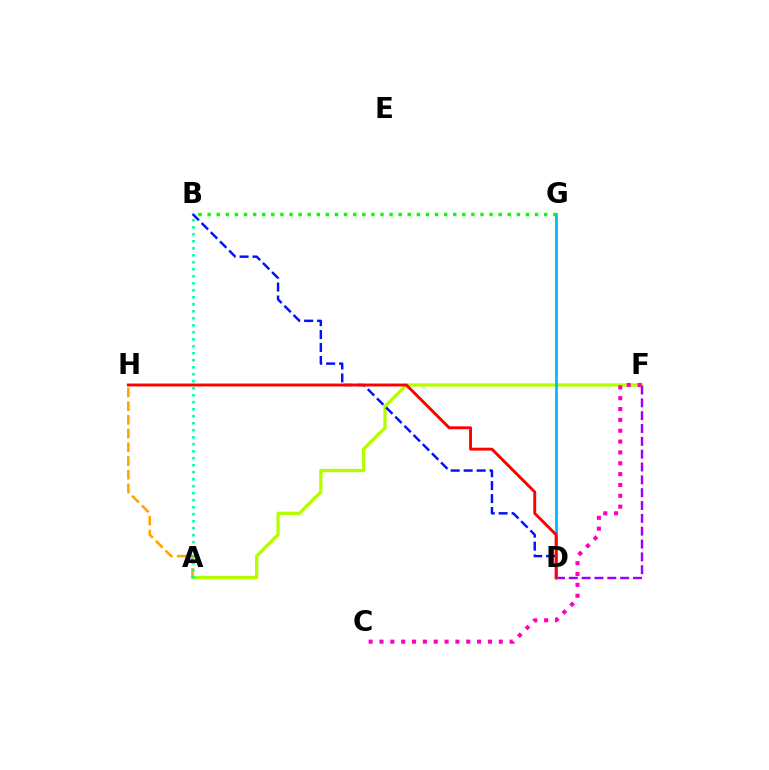{('A', 'F'): [{'color': '#b3ff00', 'line_style': 'solid', 'thickness': 2.38}], ('D', 'F'): [{'color': '#9b00ff', 'line_style': 'dashed', 'thickness': 1.74}], ('B', 'D'): [{'color': '#0010ff', 'line_style': 'dashed', 'thickness': 1.76}], ('C', 'F'): [{'color': '#ff00bd', 'line_style': 'dotted', 'thickness': 2.95}], ('D', 'G'): [{'color': '#00b5ff', 'line_style': 'solid', 'thickness': 1.94}], ('D', 'H'): [{'color': '#ff0000', 'line_style': 'solid', 'thickness': 2.09}], ('A', 'H'): [{'color': '#ffa500', 'line_style': 'dashed', 'thickness': 1.86}], ('B', 'G'): [{'color': '#08ff00', 'line_style': 'dotted', 'thickness': 2.47}], ('A', 'B'): [{'color': '#00ff9d', 'line_style': 'dotted', 'thickness': 1.9}]}